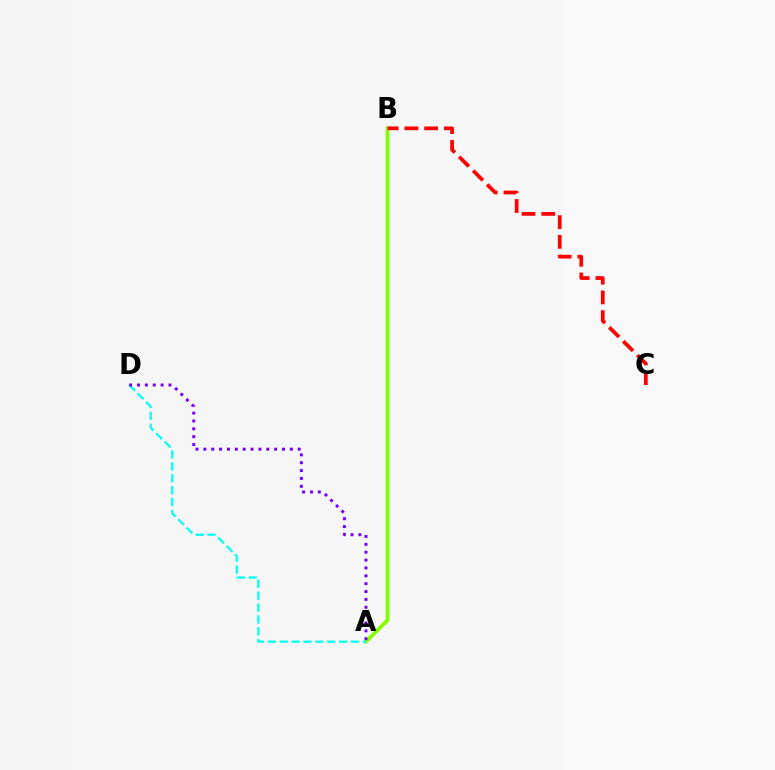{('A', 'B'): [{'color': '#84ff00', 'line_style': 'solid', 'thickness': 2.69}], ('A', 'D'): [{'color': '#00fff6', 'line_style': 'dashed', 'thickness': 1.62}, {'color': '#7200ff', 'line_style': 'dotted', 'thickness': 2.14}], ('B', 'C'): [{'color': '#ff0000', 'line_style': 'dashed', 'thickness': 2.68}]}